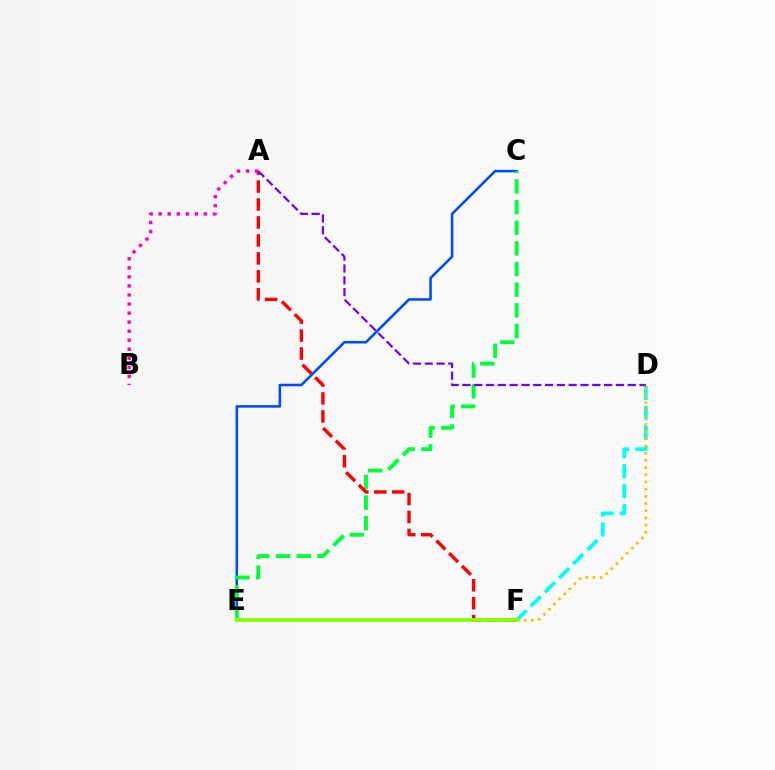{('A', 'B'): [{'color': '#ff00cf', 'line_style': 'dotted', 'thickness': 2.46}], ('D', 'F'): [{'color': '#00fff6', 'line_style': 'dashed', 'thickness': 2.71}, {'color': '#ffbd00', 'line_style': 'dotted', 'thickness': 1.95}], ('C', 'E'): [{'color': '#004bff', 'line_style': 'solid', 'thickness': 1.85}, {'color': '#00ff39', 'line_style': 'dashed', 'thickness': 2.8}], ('A', 'F'): [{'color': '#ff0000', 'line_style': 'dashed', 'thickness': 2.44}], ('A', 'D'): [{'color': '#7200ff', 'line_style': 'dashed', 'thickness': 1.6}], ('E', 'F'): [{'color': '#84ff00', 'line_style': 'solid', 'thickness': 2.72}]}